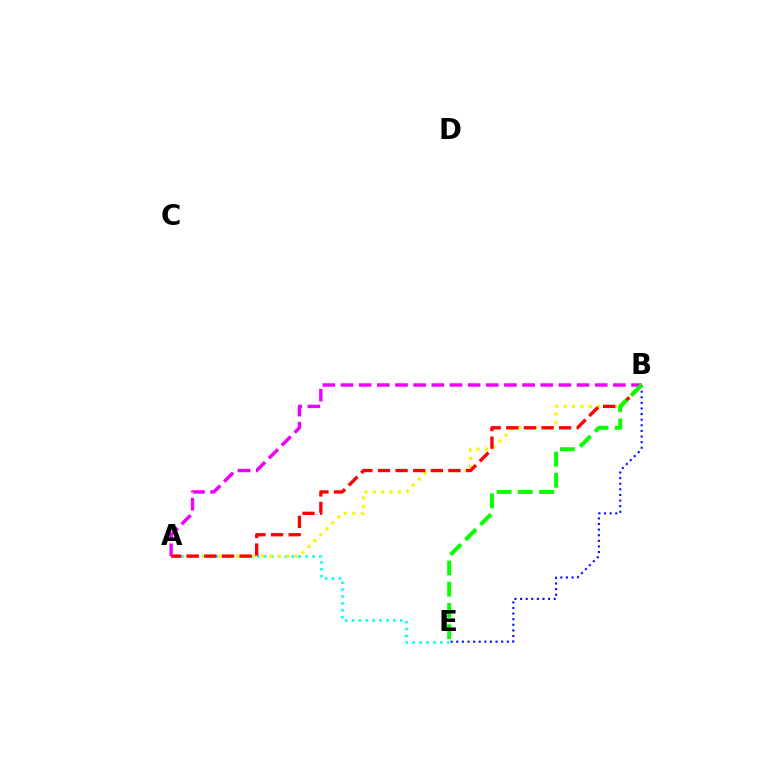{('A', 'E'): [{'color': '#00fff6', 'line_style': 'dotted', 'thickness': 1.87}], ('B', 'E'): [{'color': '#0010ff', 'line_style': 'dotted', 'thickness': 1.52}, {'color': '#08ff00', 'line_style': 'dashed', 'thickness': 2.88}], ('A', 'B'): [{'color': '#ee00ff', 'line_style': 'dashed', 'thickness': 2.47}, {'color': '#fcf500', 'line_style': 'dotted', 'thickness': 2.28}, {'color': '#ff0000', 'line_style': 'dashed', 'thickness': 2.39}]}